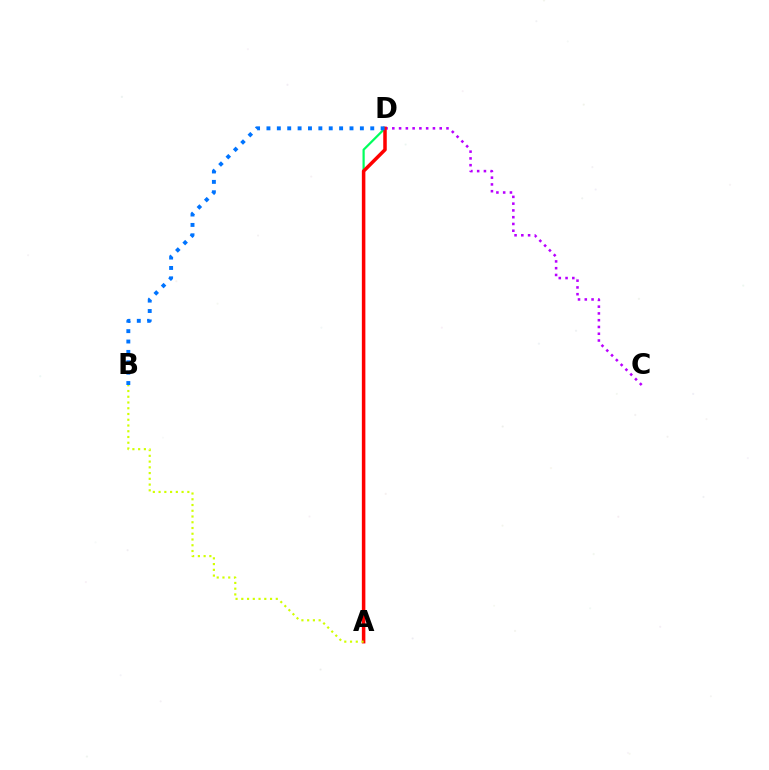{('C', 'D'): [{'color': '#b900ff', 'line_style': 'dotted', 'thickness': 1.84}], ('A', 'D'): [{'color': '#00ff5c', 'line_style': 'solid', 'thickness': 1.59}, {'color': '#ff0000', 'line_style': 'solid', 'thickness': 2.53}], ('B', 'D'): [{'color': '#0074ff', 'line_style': 'dotted', 'thickness': 2.82}], ('A', 'B'): [{'color': '#d1ff00', 'line_style': 'dotted', 'thickness': 1.56}]}